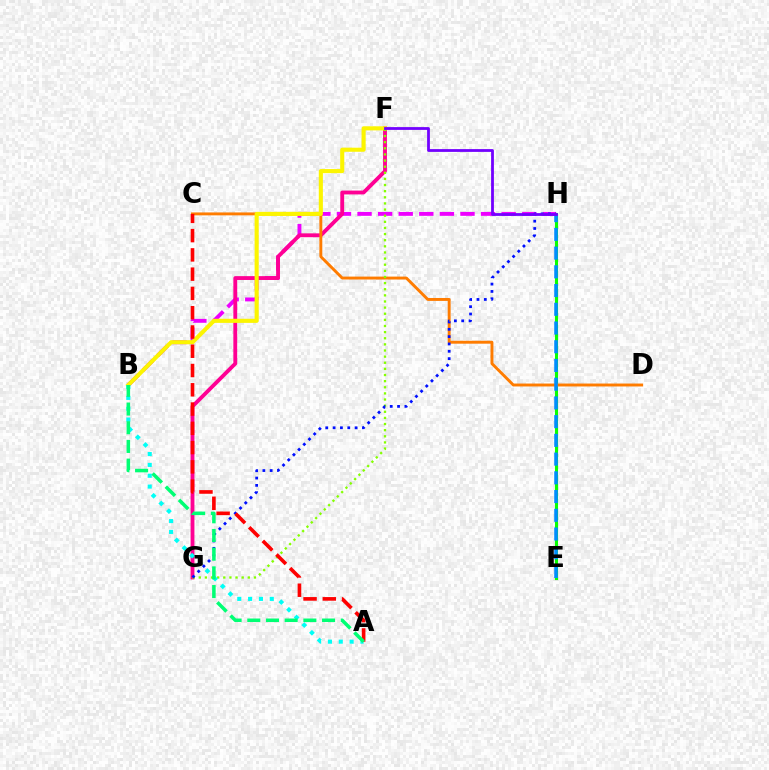{('B', 'H'): [{'color': '#ee00ff', 'line_style': 'dashed', 'thickness': 2.8}], ('F', 'G'): [{'color': '#ff0094', 'line_style': 'solid', 'thickness': 2.77}, {'color': '#84ff00', 'line_style': 'dotted', 'thickness': 1.66}], ('E', 'H'): [{'color': '#08ff00', 'line_style': 'solid', 'thickness': 2.22}, {'color': '#008cff', 'line_style': 'dashed', 'thickness': 2.54}], ('C', 'D'): [{'color': '#ff7c00', 'line_style': 'solid', 'thickness': 2.1}], ('B', 'F'): [{'color': '#fcf500', 'line_style': 'solid', 'thickness': 2.95}], ('G', 'H'): [{'color': '#0010ff', 'line_style': 'dotted', 'thickness': 1.99}], ('A', 'B'): [{'color': '#00fff6', 'line_style': 'dotted', 'thickness': 2.94}, {'color': '#00ff74', 'line_style': 'dashed', 'thickness': 2.54}], ('A', 'C'): [{'color': '#ff0000', 'line_style': 'dashed', 'thickness': 2.62}], ('F', 'H'): [{'color': '#7200ff', 'line_style': 'solid', 'thickness': 2.01}]}